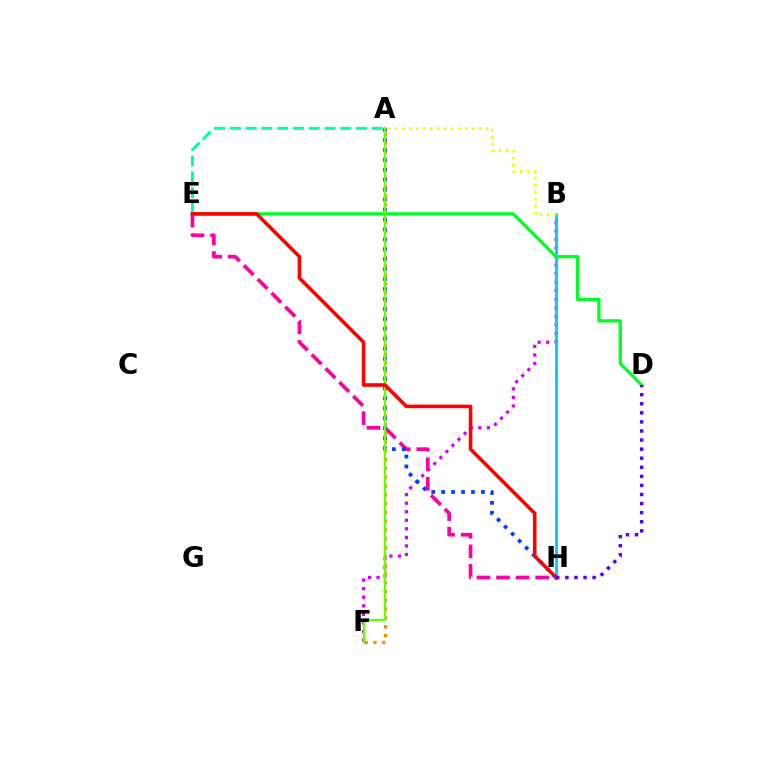{('B', 'F'): [{'color': '#d600ff', 'line_style': 'dotted', 'thickness': 2.32}], ('B', 'H'): [{'color': '#00c7ff', 'line_style': 'solid', 'thickness': 2.0}], ('E', 'H'): [{'color': '#ff00a0', 'line_style': 'dashed', 'thickness': 2.66}, {'color': '#ff0000', 'line_style': 'solid', 'thickness': 2.58}], ('A', 'F'): [{'color': '#ff8800', 'line_style': 'dotted', 'thickness': 2.39}, {'color': '#66ff00', 'line_style': 'solid', 'thickness': 1.67}], ('A', 'H'): [{'color': '#003fff', 'line_style': 'dotted', 'thickness': 2.7}], ('D', 'E'): [{'color': '#00ff27', 'line_style': 'solid', 'thickness': 2.37}], ('A', 'B'): [{'color': '#eeff00', 'line_style': 'dotted', 'thickness': 1.9}], ('A', 'E'): [{'color': '#00ffaf', 'line_style': 'dashed', 'thickness': 2.14}], ('D', 'H'): [{'color': '#4f00ff', 'line_style': 'dotted', 'thickness': 2.47}]}